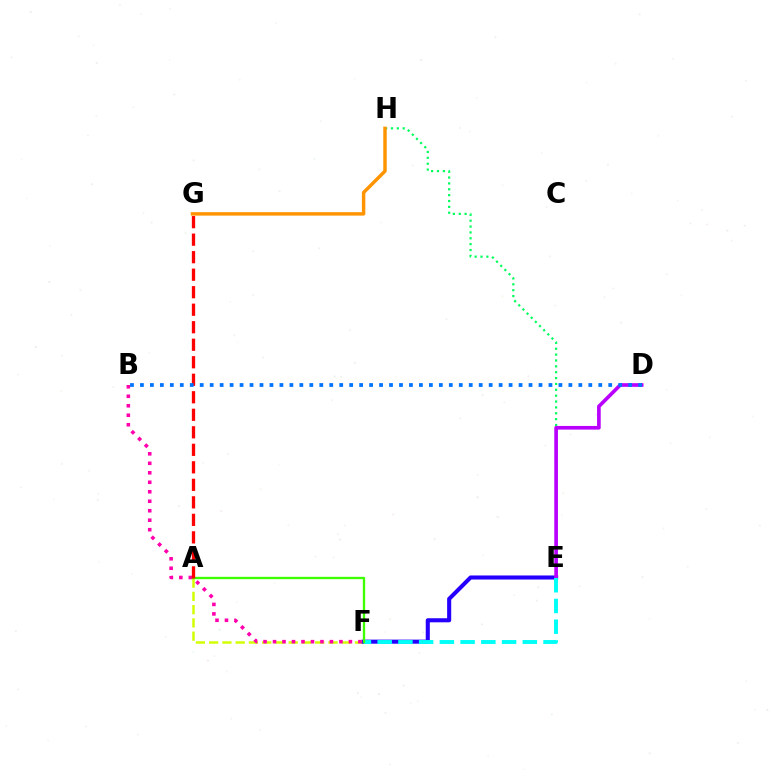{('A', 'F'): [{'color': '#d1ff00', 'line_style': 'dashed', 'thickness': 1.8}, {'color': '#3dff00', 'line_style': 'solid', 'thickness': 1.68}], ('E', 'F'): [{'color': '#2500ff', 'line_style': 'solid', 'thickness': 2.93}, {'color': '#00fff6', 'line_style': 'dashed', 'thickness': 2.82}], ('B', 'F'): [{'color': '#ff00ac', 'line_style': 'dotted', 'thickness': 2.58}], ('E', 'H'): [{'color': '#00ff5c', 'line_style': 'dotted', 'thickness': 1.59}], ('D', 'E'): [{'color': '#b900ff', 'line_style': 'solid', 'thickness': 2.63}], ('A', 'G'): [{'color': '#ff0000', 'line_style': 'dashed', 'thickness': 2.38}], ('G', 'H'): [{'color': '#ff9400', 'line_style': 'solid', 'thickness': 2.48}], ('B', 'D'): [{'color': '#0074ff', 'line_style': 'dotted', 'thickness': 2.71}]}